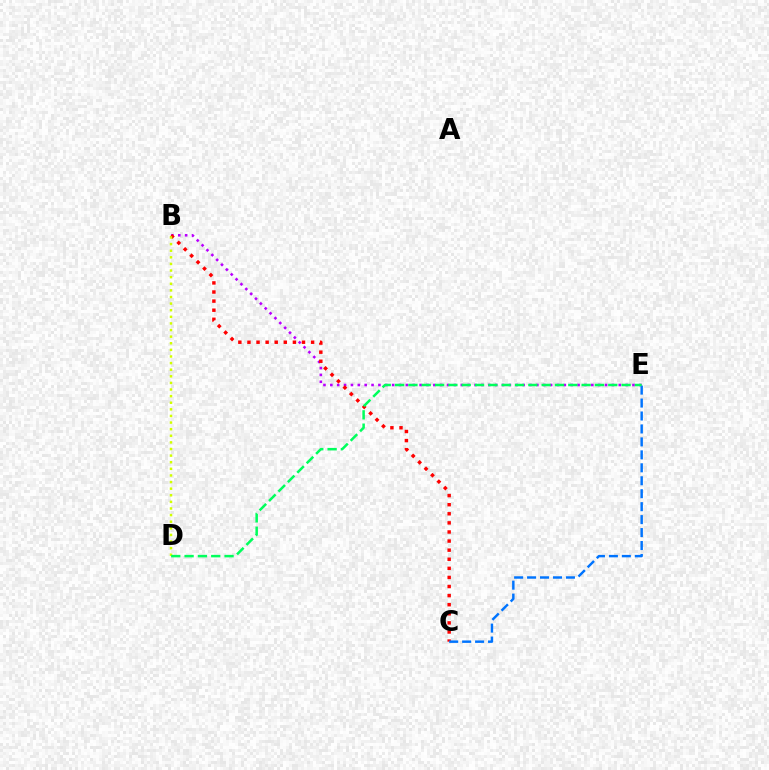{('B', 'E'): [{'color': '#b900ff', 'line_style': 'dotted', 'thickness': 1.87}], ('B', 'C'): [{'color': '#ff0000', 'line_style': 'dotted', 'thickness': 2.47}], ('C', 'E'): [{'color': '#0074ff', 'line_style': 'dashed', 'thickness': 1.76}], ('B', 'D'): [{'color': '#d1ff00', 'line_style': 'dotted', 'thickness': 1.8}], ('D', 'E'): [{'color': '#00ff5c', 'line_style': 'dashed', 'thickness': 1.81}]}